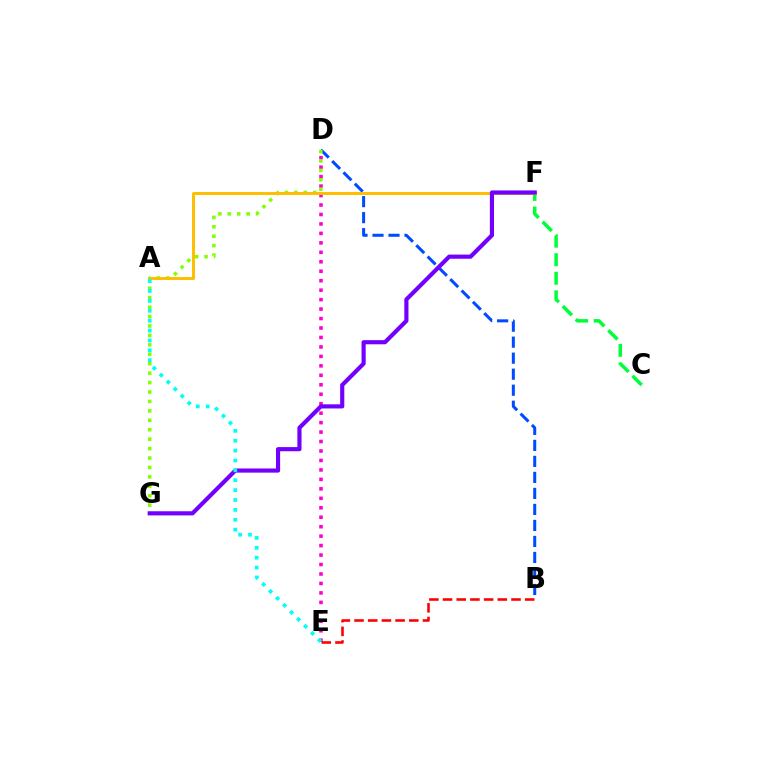{('D', 'E'): [{'color': '#ff00cf', 'line_style': 'dotted', 'thickness': 2.57}], ('C', 'F'): [{'color': '#00ff39', 'line_style': 'dashed', 'thickness': 2.52}], ('B', 'D'): [{'color': '#004bff', 'line_style': 'dashed', 'thickness': 2.17}], ('D', 'G'): [{'color': '#84ff00', 'line_style': 'dotted', 'thickness': 2.56}], ('A', 'F'): [{'color': '#ffbd00', 'line_style': 'solid', 'thickness': 2.12}], ('F', 'G'): [{'color': '#7200ff', 'line_style': 'solid', 'thickness': 2.99}], ('B', 'E'): [{'color': '#ff0000', 'line_style': 'dashed', 'thickness': 1.86}], ('A', 'E'): [{'color': '#00fff6', 'line_style': 'dotted', 'thickness': 2.69}]}